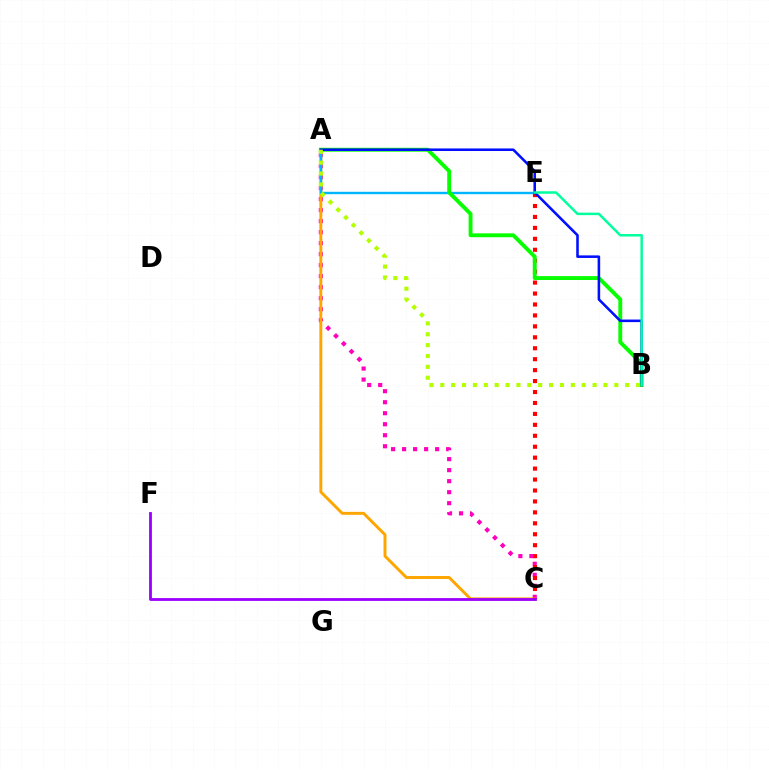{('A', 'C'): [{'color': '#ff00bd', 'line_style': 'dotted', 'thickness': 2.99}, {'color': '#ffa500', 'line_style': 'solid', 'thickness': 2.11}], ('A', 'E'): [{'color': '#00b5ff', 'line_style': 'solid', 'thickness': 1.72}], ('C', 'E'): [{'color': '#ff0000', 'line_style': 'dotted', 'thickness': 2.97}], ('C', 'F'): [{'color': '#9b00ff', 'line_style': 'solid', 'thickness': 2.02}], ('A', 'B'): [{'color': '#08ff00', 'line_style': 'solid', 'thickness': 2.8}, {'color': '#0010ff', 'line_style': 'solid', 'thickness': 1.85}, {'color': '#b3ff00', 'line_style': 'dotted', 'thickness': 2.96}], ('B', 'E'): [{'color': '#00ff9d', 'line_style': 'solid', 'thickness': 1.78}]}